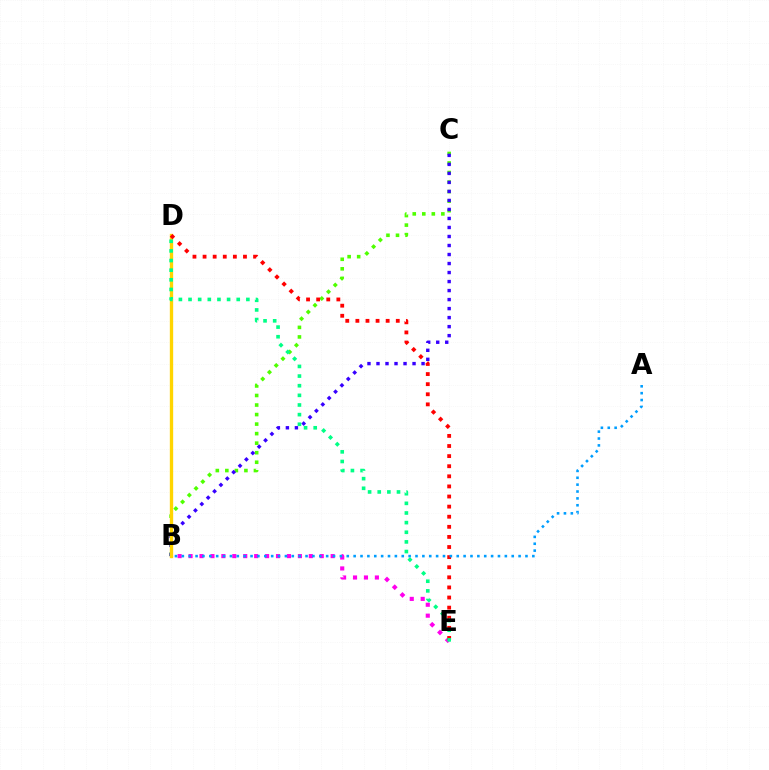{('B', 'C'): [{'color': '#4fff00', 'line_style': 'dotted', 'thickness': 2.59}, {'color': '#3700ff', 'line_style': 'dotted', 'thickness': 2.45}], ('B', 'D'): [{'color': '#ffd500', 'line_style': 'solid', 'thickness': 2.4}], ('B', 'E'): [{'color': '#ff00ed', 'line_style': 'dotted', 'thickness': 2.97}], ('D', 'E'): [{'color': '#ff0000', 'line_style': 'dotted', 'thickness': 2.74}, {'color': '#00ff86', 'line_style': 'dotted', 'thickness': 2.62}], ('A', 'B'): [{'color': '#009eff', 'line_style': 'dotted', 'thickness': 1.87}]}